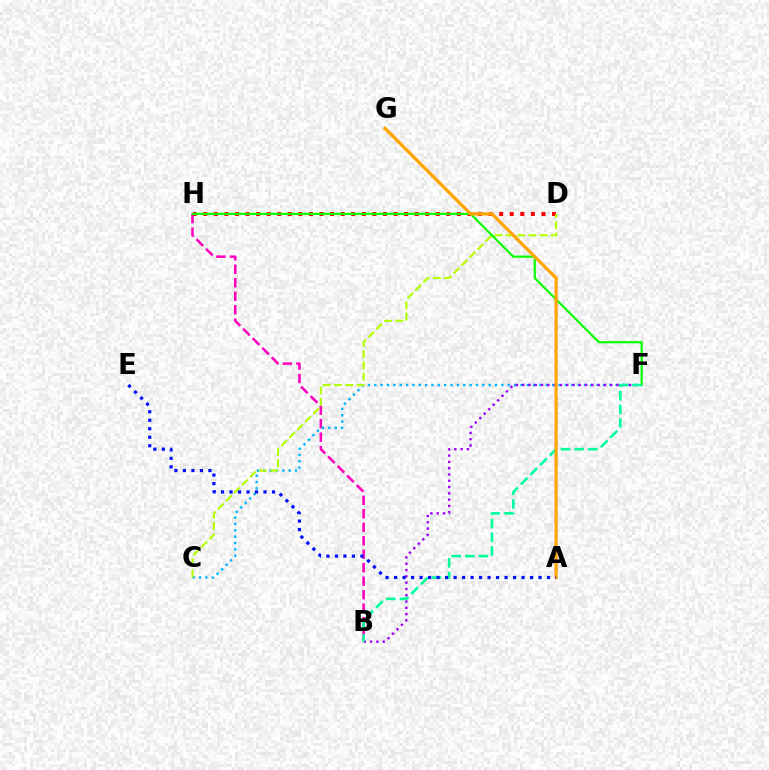{('B', 'H'): [{'color': '#ff00bd', 'line_style': 'dashed', 'thickness': 1.83}], ('C', 'F'): [{'color': '#00b5ff', 'line_style': 'dotted', 'thickness': 1.73}], ('D', 'H'): [{'color': '#ff0000', 'line_style': 'dotted', 'thickness': 2.87}], ('C', 'D'): [{'color': '#b3ff00', 'line_style': 'dashed', 'thickness': 1.54}], ('F', 'H'): [{'color': '#08ff00', 'line_style': 'solid', 'thickness': 1.56}], ('B', 'F'): [{'color': '#9b00ff', 'line_style': 'dotted', 'thickness': 1.71}, {'color': '#00ff9d', 'line_style': 'dashed', 'thickness': 1.86}], ('A', 'G'): [{'color': '#ffa500', 'line_style': 'solid', 'thickness': 2.33}], ('A', 'E'): [{'color': '#0010ff', 'line_style': 'dotted', 'thickness': 2.31}]}